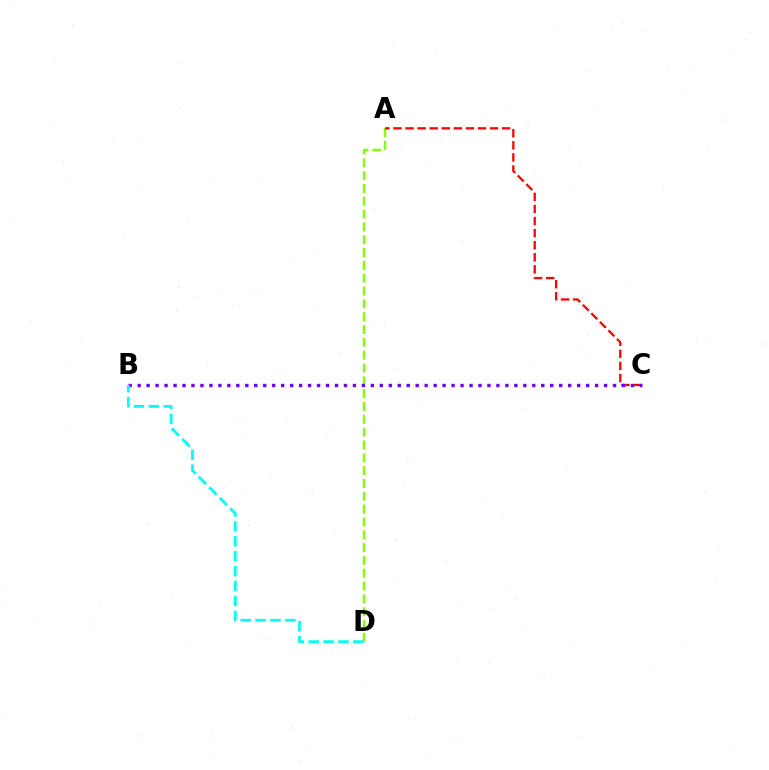{('A', 'D'): [{'color': '#84ff00', 'line_style': 'dashed', 'thickness': 1.74}], ('A', 'C'): [{'color': '#ff0000', 'line_style': 'dashed', 'thickness': 1.64}], ('B', 'C'): [{'color': '#7200ff', 'line_style': 'dotted', 'thickness': 2.44}], ('B', 'D'): [{'color': '#00fff6', 'line_style': 'dashed', 'thickness': 2.02}]}